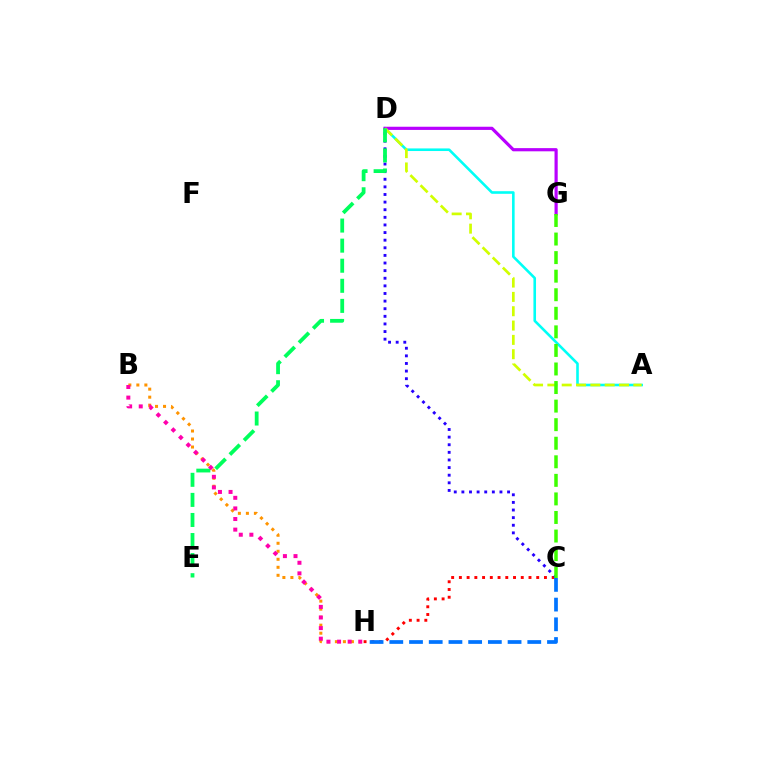{('C', 'H'): [{'color': '#ff0000', 'line_style': 'dotted', 'thickness': 2.1}, {'color': '#0074ff', 'line_style': 'dashed', 'thickness': 2.68}], ('B', 'H'): [{'color': '#ff9400', 'line_style': 'dotted', 'thickness': 2.18}, {'color': '#ff00ac', 'line_style': 'dotted', 'thickness': 2.88}], ('A', 'D'): [{'color': '#00fff6', 'line_style': 'solid', 'thickness': 1.87}, {'color': '#d1ff00', 'line_style': 'dashed', 'thickness': 1.95}], ('D', 'G'): [{'color': '#b900ff', 'line_style': 'solid', 'thickness': 2.29}], ('C', 'D'): [{'color': '#2500ff', 'line_style': 'dotted', 'thickness': 2.07}], ('D', 'E'): [{'color': '#00ff5c', 'line_style': 'dashed', 'thickness': 2.73}], ('C', 'G'): [{'color': '#3dff00', 'line_style': 'dashed', 'thickness': 2.52}]}